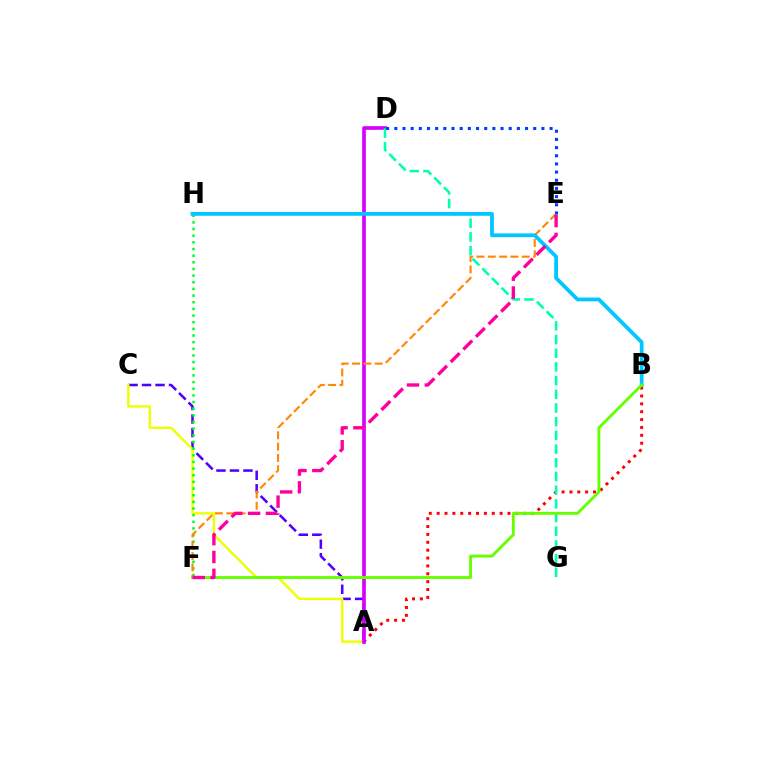{('A', 'C'): [{'color': '#4f00ff', 'line_style': 'dashed', 'thickness': 1.83}, {'color': '#eeff00', 'line_style': 'solid', 'thickness': 1.71}], ('A', 'B'): [{'color': '#ff0000', 'line_style': 'dotted', 'thickness': 2.14}], ('F', 'H'): [{'color': '#00ff27', 'line_style': 'dotted', 'thickness': 1.81}], ('A', 'D'): [{'color': '#d600ff', 'line_style': 'solid', 'thickness': 2.64}], ('E', 'F'): [{'color': '#ff8800', 'line_style': 'dashed', 'thickness': 1.54}, {'color': '#ff00a0', 'line_style': 'dashed', 'thickness': 2.42}], ('D', 'G'): [{'color': '#00ffaf', 'line_style': 'dashed', 'thickness': 1.86}], ('B', 'H'): [{'color': '#00c7ff', 'line_style': 'solid', 'thickness': 2.72}], ('D', 'E'): [{'color': '#003fff', 'line_style': 'dotted', 'thickness': 2.22}], ('B', 'F'): [{'color': '#66ff00', 'line_style': 'solid', 'thickness': 2.07}]}